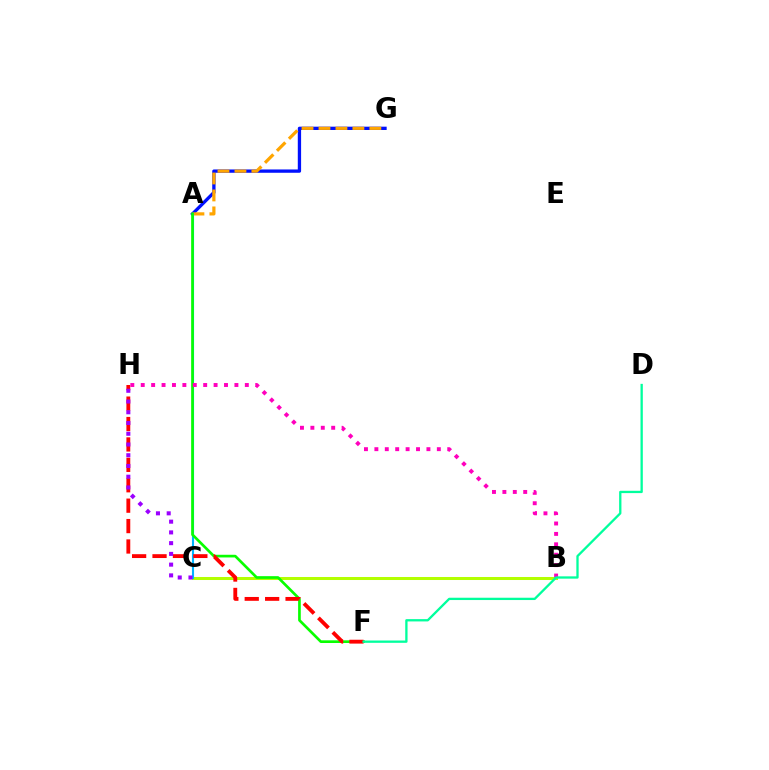{('A', 'G'): [{'color': '#0010ff', 'line_style': 'solid', 'thickness': 2.38}, {'color': '#ffa500', 'line_style': 'dashed', 'thickness': 2.3}], ('B', 'C'): [{'color': '#b3ff00', 'line_style': 'solid', 'thickness': 2.17}], ('A', 'C'): [{'color': '#00b5ff', 'line_style': 'solid', 'thickness': 1.52}], ('A', 'F'): [{'color': '#08ff00', 'line_style': 'solid', 'thickness': 1.93}], ('F', 'H'): [{'color': '#ff0000', 'line_style': 'dashed', 'thickness': 2.77}], ('C', 'H'): [{'color': '#9b00ff', 'line_style': 'dotted', 'thickness': 2.92}], ('B', 'H'): [{'color': '#ff00bd', 'line_style': 'dotted', 'thickness': 2.83}], ('D', 'F'): [{'color': '#00ff9d', 'line_style': 'solid', 'thickness': 1.66}]}